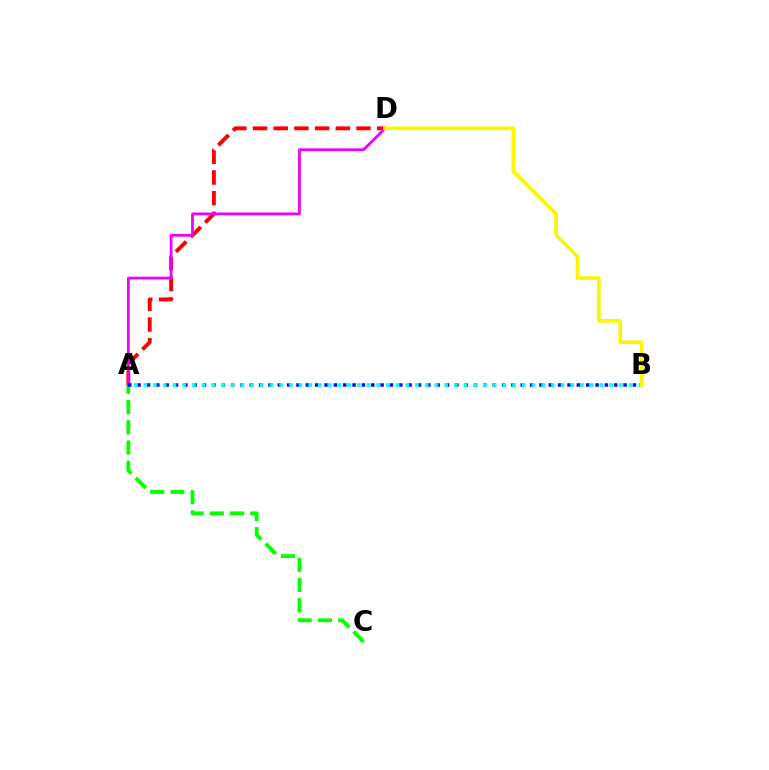{('A', 'C'): [{'color': '#08ff00', 'line_style': 'dashed', 'thickness': 2.75}], ('A', 'D'): [{'color': '#ff0000', 'line_style': 'dashed', 'thickness': 2.81}, {'color': '#ee00ff', 'line_style': 'solid', 'thickness': 1.99}], ('A', 'B'): [{'color': '#0010ff', 'line_style': 'dotted', 'thickness': 2.54}, {'color': '#00fff6', 'line_style': 'dotted', 'thickness': 2.64}], ('B', 'D'): [{'color': '#fcf500', 'line_style': 'solid', 'thickness': 2.63}]}